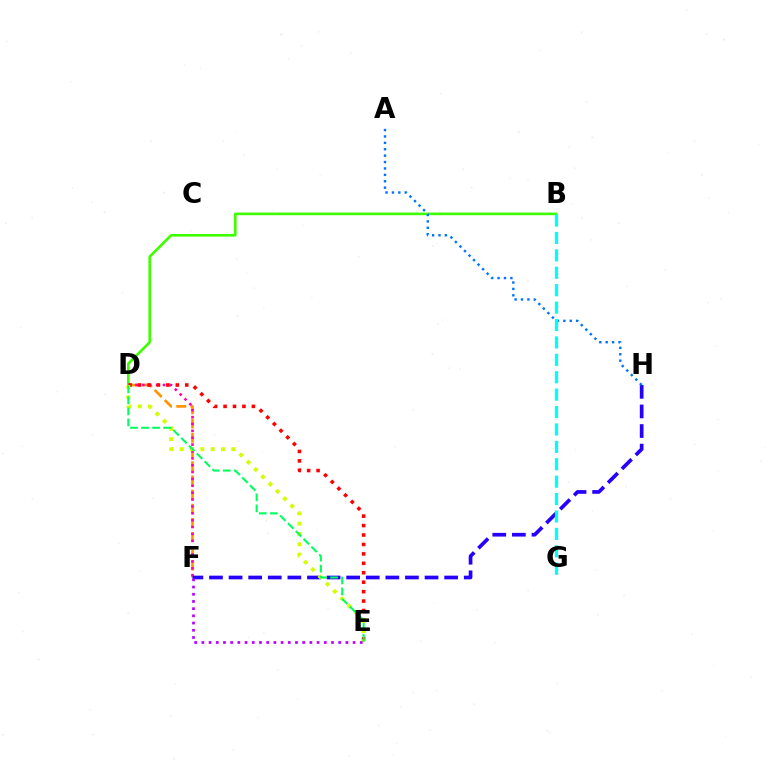{('D', 'F'): [{'color': '#ff9400', 'line_style': 'dashed', 'thickness': 1.93}, {'color': '#ff00ac', 'line_style': 'dotted', 'thickness': 1.87}], ('B', 'D'): [{'color': '#3dff00', 'line_style': 'solid', 'thickness': 1.89}], ('D', 'E'): [{'color': '#ff0000', 'line_style': 'dotted', 'thickness': 2.56}, {'color': '#d1ff00', 'line_style': 'dotted', 'thickness': 2.8}, {'color': '#00ff5c', 'line_style': 'dashed', 'thickness': 1.5}], ('F', 'H'): [{'color': '#2500ff', 'line_style': 'dashed', 'thickness': 2.66}], ('A', 'H'): [{'color': '#0074ff', 'line_style': 'dotted', 'thickness': 1.74}], ('E', 'F'): [{'color': '#b900ff', 'line_style': 'dotted', 'thickness': 1.96}], ('B', 'G'): [{'color': '#00fff6', 'line_style': 'dashed', 'thickness': 2.36}]}